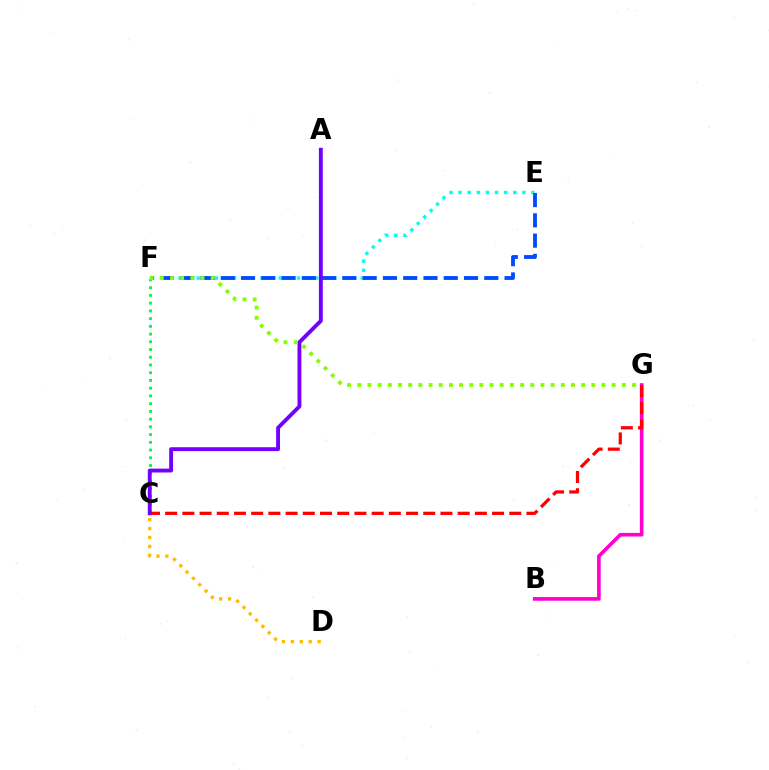{('E', 'F'): [{'color': '#00fff6', 'line_style': 'dotted', 'thickness': 2.48}, {'color': '#004bff', 'line_style': 'dashed', 'thickness': 2.75}], ('B', 'G'): [{'color': '#ff00cf', 'line_style': 'solid', 'thickness': 2.61}], ('C', 'F'): [{'color': '#00ff39', 'line_style': 'dotted', 'thickness': 2.1}], ('C', 'G'): [{'color': '#ff0000', 'line_style': 'dashed', 'thickness': 2.34}], ('C', 'D'): [{'color': '#ffbd00', 'line_style': 'dotted', 'thickness': 2.43}], ('A', 'C'): [{'color': '#7200ff', 'line_style': 'solid', 'thickness': 2.79}], ('F', 'G'): [{'color': '#84ff00', 'line_style': 'dotted', 'thickness': 2.76}]}